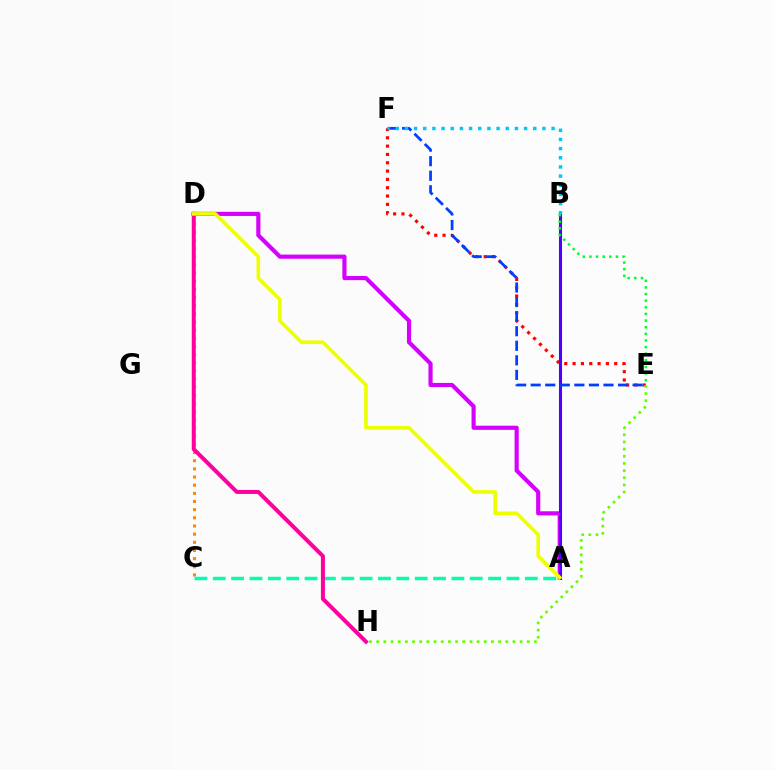{('E', 'F'): [{'color': '#ff0000', 'line_style': 'dotted', 'thickness': 2.26}, {'color': '#003fff', 'line_style': 'dashed', 'thickness': 1.98}], ('A', 'D'): [{'color': '#d600ff', 'line_style': 'solid', 'thickness': 2.99}, {'color': '#eeff00', 'line_style': 'solid', 'thickness': 2.62}], ('A', 'B'): [{'color': '#4f00ff', 'line_style': 'solid', 'thickness': 2.21}], ('A', 'C'): [{'color': '#00ffaf', 'line_style': 'dashed', 'thickness': 2.49}], ('C', 'D'): [{'color': '#ff8800', 'line_style': 'dotted', 'thickness': 2.22}], ('D', 'H'): [{'color': '#ff00a0', 'line_style': 'solid', 'thickness': 2.88}], ('B', 'E'): [{'color': '#00ff27', 'line_style': 'dotted', 'thickness': 1.8}], ('E', 'H'): [{'color': '#66ff00', 'line_style': 'dotted', 'thickness': 1.95}], ('B', 'F'): [{'color': '#00c7ff', 'line_style': 'dotted', 'thickness': 2.49}]}